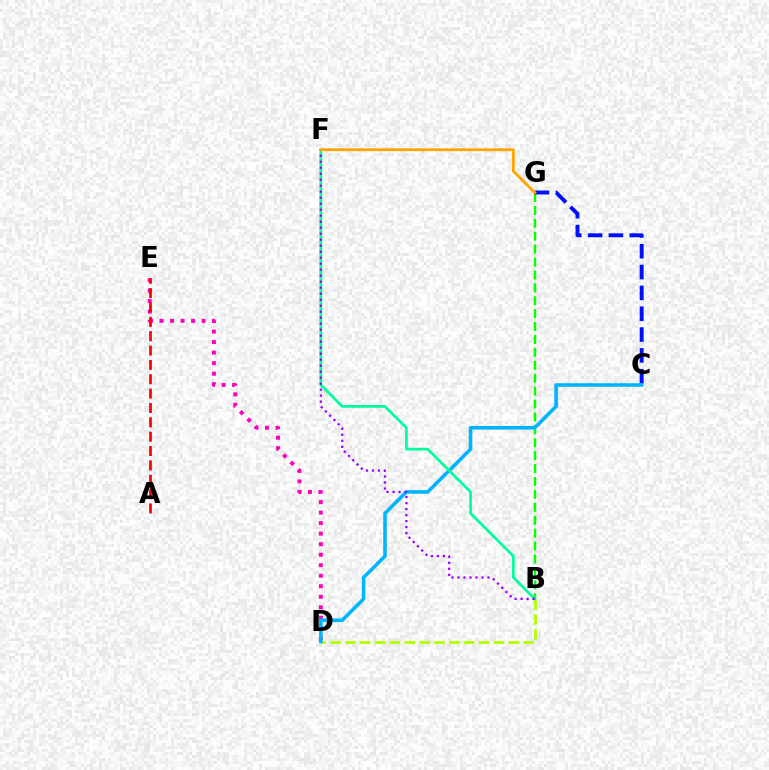{('B', 'D'): [{'color': '#b3ff00', 'line_style': 'dashed', 'thickness': 2.02}], ('D', 'E'): [{'color': '#ff00bd', 'line_style': 'dotted', 'thickness': 2.86}], ('B', 'G'): [{'color': '#08ff00', 'line_style': 'dashed', 'thickness': 1.75}], ('A', 'E'): [{'color': '#ff0000', 'line_style': 'dashed', 'thickness': 1.95}], ('C', 'G'): [{'color': '#0010ff', 'line_style': 'dashed', 'thickness': 2.83}], ('C', 'D'): [{'color': '#00b5ff', 'line_style': 'solid', 'thickness': 2.57}], ('B', 'F'): [{'color': '#00ff9d', 'line_style': 'solid', 'thickness': 1.97}, {'color': '#9b00ff', 'line_style': 'dotted', 'thickness': 1.63}], ('F', 'G'): [{'color': '#ffa500', 'line_style': 'solid', 'thickness': 2.04}]}